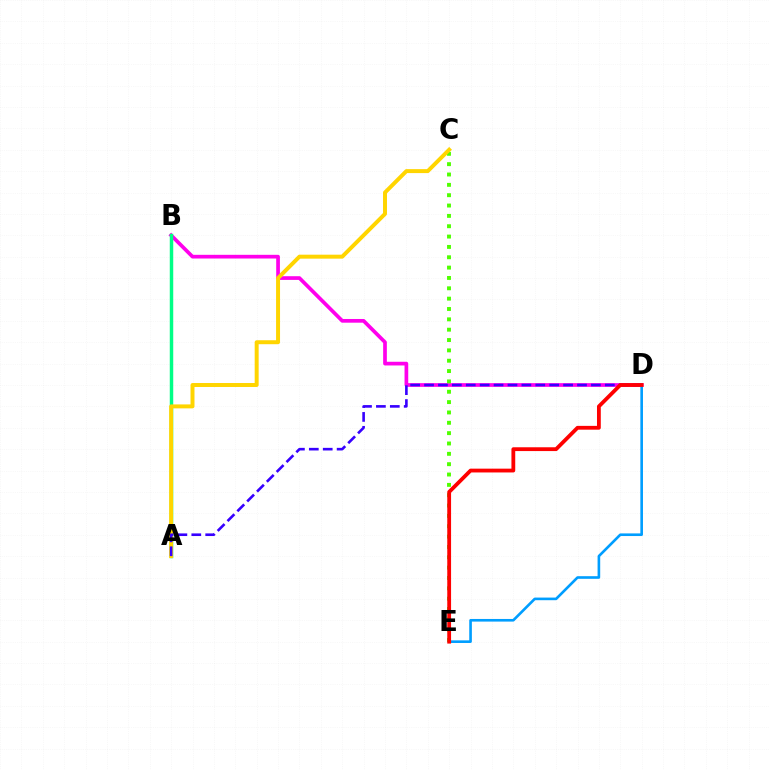{('B', 'D'): [{'color': '#ff00ed', 'line_style': 'solid', 'thickness': 2.66}], ('A', 'B'): [{'color': '#00ff86', 'line_style': 'solid', 'thickness': 2.5}], ('C', 'E'): [{'color': '#4fff00', 'line_style': 'dotted', 'thickness': 2.81}], ('A', 'C'): [{'color': '#ffd500', 'line_style': 'solid', 'thickness': 2.86}], ('D', 'E'): [{'color': '#009eff', 'line_style': 'solid', 'thickness': 1.89}, {'color': '#ff0000', 'line_style': 'solid', 'thickness': 2.74}], ('A', 'D'): [{'color': '#3700ff', 'line_style': 'dashed', 'thickness': 1.89}]}